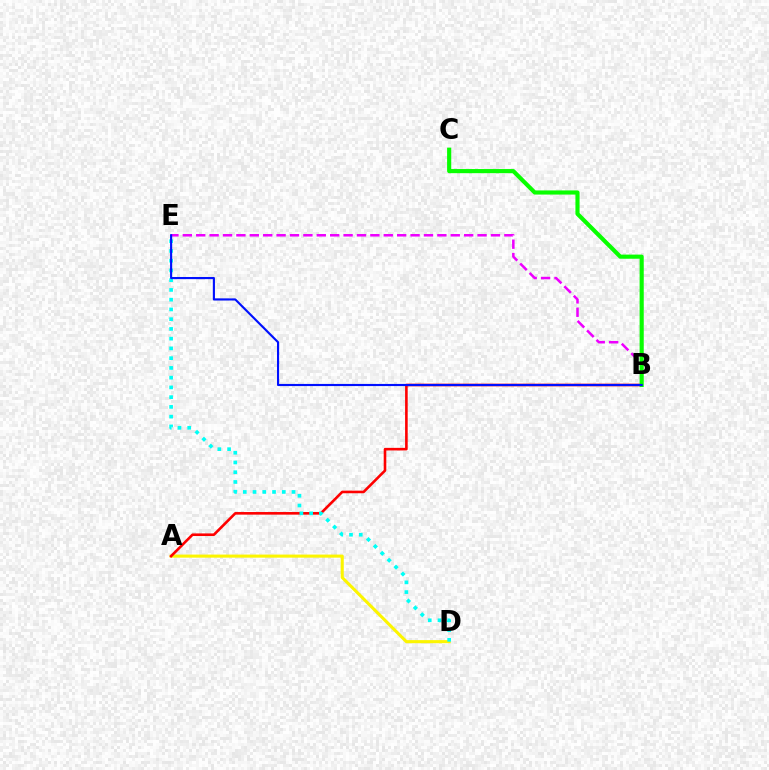{('A', 'D'): [{'color': '#fcf500', 'line_style': 'solid', 'thickness': 2.22}], ('B', 'E'): [{'color': '#ee00ff', 'line_style': 'dashed', 'thickness': 1.82}, {'color': '#0010ff', 'line_style': 'solid', 'thickness': 1.54}], ('A', 'B'): [{'color': '#ff0000', 'line_style': 'solid', 'thickness': 1.88}], ('D', 'E'): [{'color': '#00fff6', 'line_style': 'dotted', 'thickness': 2.65}], ('B', 'C'): [{'color': '#08ff00', 'line_style': 'solid', 'thickness': 2.98}]}